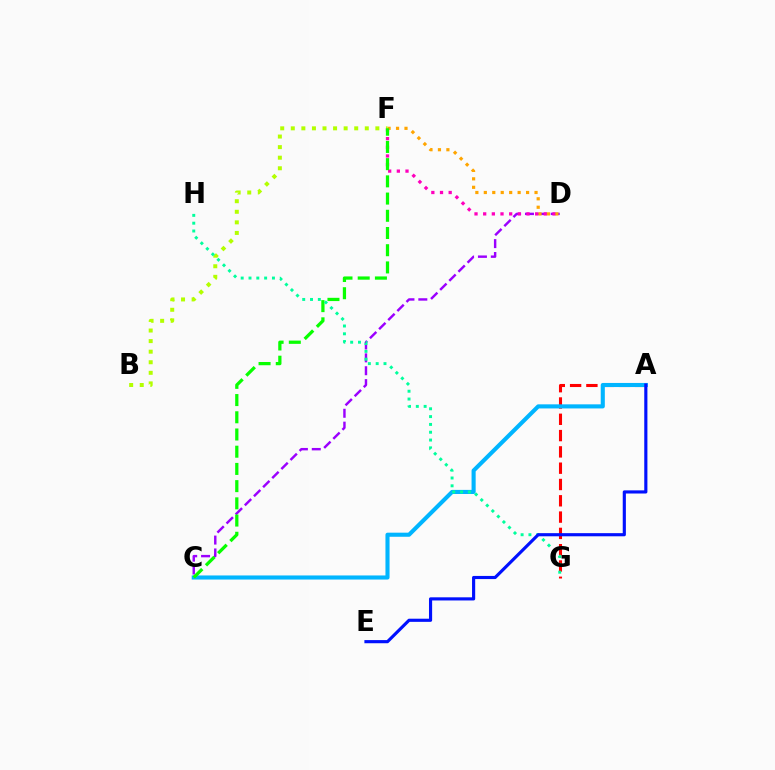{('A', 'G'): [{'color': '#ff0000', 'line_style': 'dashed', 'thickness': 2.21}], ('C', 'D'): [{'color': '#9b00ff', 'line_style': 'dashed', 'thickness': 1.75}], ('D', 'F'): [{'color': '#ff00bd', 'line_style': 'dotted', 'thickness': 2.35}, {'color': '#ffa500', 'line_style': 'dotted', 'thickness': 2.3}], ('A', 'C'): [{'color': '#00b5ff', 'line_style': 'solid', 'thickness': 2.95}], ('B', 'F'): [{'color': '#b3ff00', 'line_style': 'dotted', 'thickness': 2.87}], ('C', 'F'): [{'color': '#08ff00', 'line_style': 'dashed', 'thickness': 2.34}], ('G', 'H'): [{'color': '#00ff9d', 'line_style': 'dotted', 'thickness': 2.12}], ('A', 'E'): [{'color': '#0010ff', 'line_style': 'solid', 'thickness': 2.26}]}